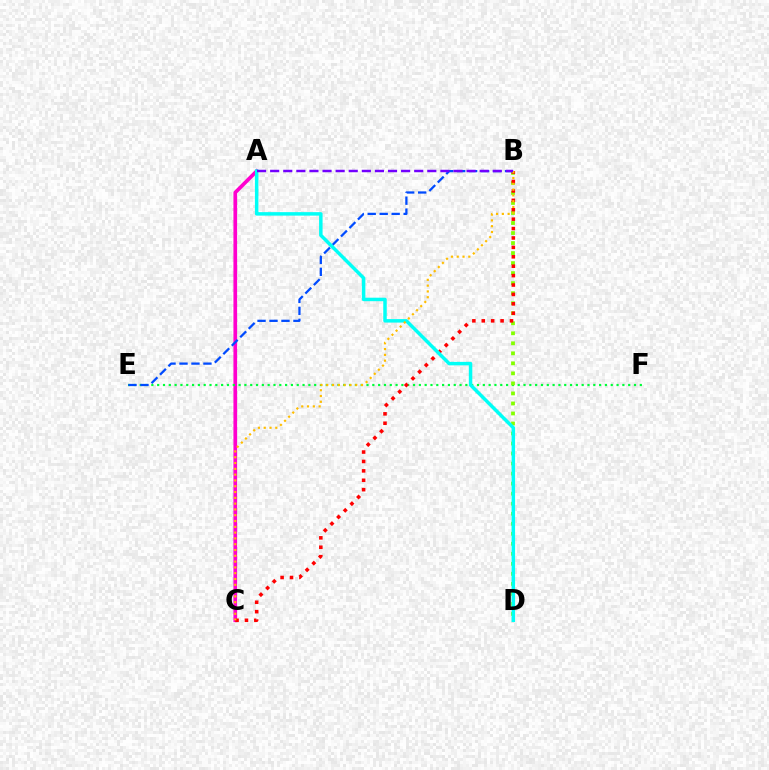{('A', 'C'): [{'color': '#ff00cf', 'line_style': 'solid', 'thickness': 2.66}], ('E', 'F'): [{'color': '#00ff39', 'line_style': 'dotted', 'thickness': 1.58}], ('B', 'D'): [{'color': '#84ff00', 'line_style': 'dotted', 'thickness': 2.72}], ('B', 'C'): [{'color': '#ff0000', 'line_style': 'dotted', 'thickness': 2.56}, {'color': '#ffbd00', 'line_style': 'dotted', 'thickness': 1.58}], ('B', 'E'): [{'color': '#004bff', 'line_style': 'dashed', 'thickness': 1.63}], ('A', 'D'): [{'color': '#00fff6', 'line_style': 'solid', 'thickness': 2.51}], ('A', 'B'): [{'color': '#7200ff', 'line_style': 'dashed', 'thickness': 1.78}]}